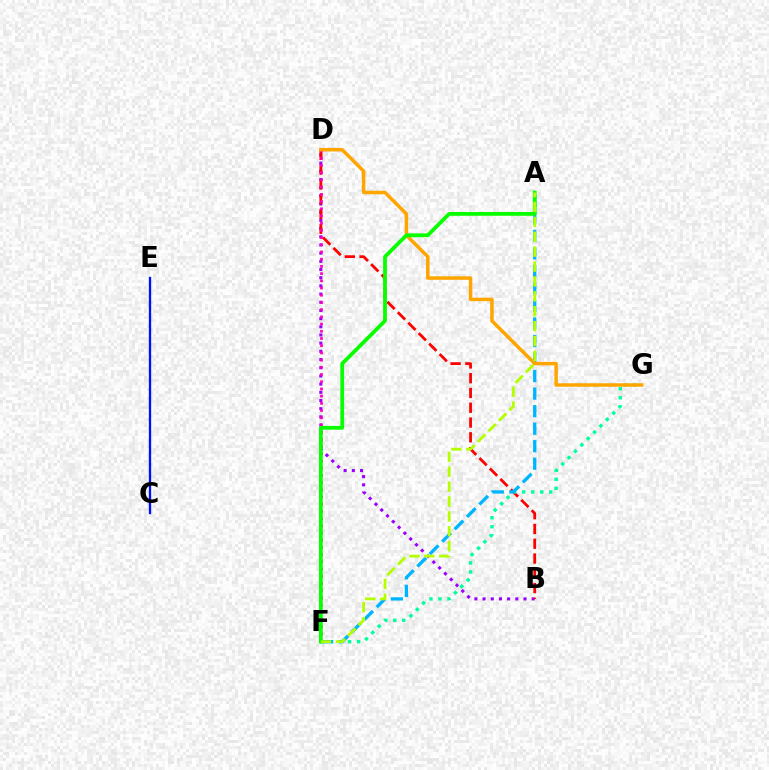{('B', 'D'): [{'color': '#9b00ff', 'line_style': 'dotted', 'thickness': 2.22}, {'color': '#ff0000', 'line_style': 'dashed', 'thickness': 2.01}], ('F', 'G'): [{'color': '#00ff9d', 'line_style': 'dotted', 'thickness': 2.45}], ('A', 'F'): [{'color': '#00b5ff', 'line_style': 'dashed', 'thickness': 2.38}, {'color': '#08ff00', 'line_style': 'solid', 'thickness': 2.71}, {'color': '#b3ff00', 'line_style': 'dashed', 'thickness': 2.02}], ('D', 'F'): [{'color': '#ff00bd', 'line_style': 'dotted', 'thickness': 1.96}], ('D', 'G'): [{'color': '#ffa500', 'line_style': 'solid', 'thickness': 2.51}], ('C', 'E'): [{'color': '#0010ff', 'line_style': 'solid', 'thickness': 1.67}]}